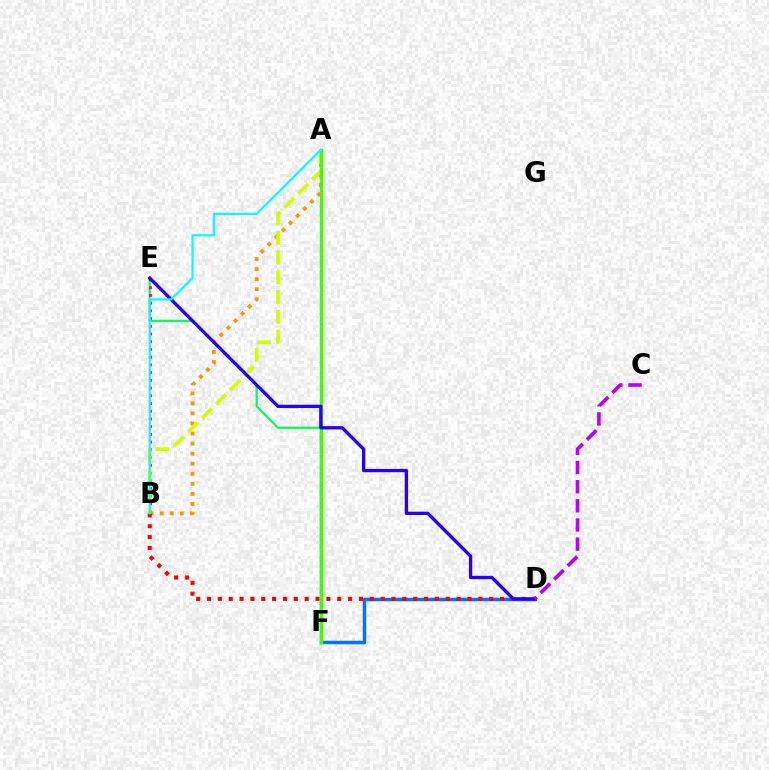{('E', 'F'): [{'color': '#00ff5c', 'line_style': 'solid', 'thickness': 1.58}], ('D', 'F'): [{'color': '#0074ff', 'line_style': 'solid', 'thickness': 2.51}], ('A', 'B'): [{'color': '#ff9400', 'line_style': 'dotted', 'thickness': 2.73}, {'color': '#d1ff00', 'line_style': 'dashed', 'thickness': 2.69}, {'color': '#00fff6', 'line_style': 'solid', 'thickness': 1.56}], ('B', 'D'): [{'color': '#ff0000', 'line_style': 'dotted', 'thickness': 2.95}], ('B', 'E'): [{'color': '#ff00ac', 'line_style': 'dotted', 'thickness': 2.1}], ('A', 'F'): [{'color': '#3dff00', 'line_style': 'solid', 'thickness': 2.43}], ('D', 'E'): [{'color': '#2500ff', 'line_style': 'solid', 'thickness': 2.39}], ('C', 'D'): [{'color': '#b900ff', 'line_style': 'dashed', 'thickness': 2.6}]}